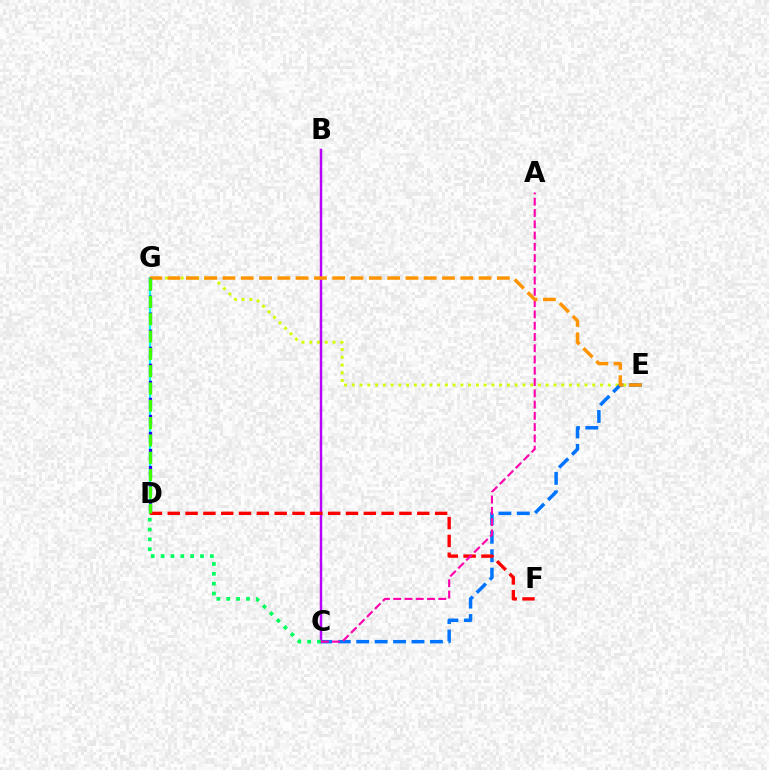{('E', 'G'): [{'color': '#d1ff00', 'line_style': 'dotted', 'thickness': 2.11}, {'color': '#ff9400', 'line_style': 'dashed', 'thickness': 2.49}], ('D', 'G'): [{'color': '#00fff6', 'line_style': 'solid', 'thickness': 1.59}, {'color': '#2500ff', 'line_style': 'dashed', 'thickness': 2.31}, {'color': '#3dff00', 'line_style': 'dashed', 'thickness': 2.35}], ('C', 'E'): [{'color': '#0074ff', 'line_style': 'dashed', 'thickness': 2.5}], ('B', 'C'): [{'color': '#b900ff', 'line_style': 'solid', 'thickness': 1.76}], ('D', 'F'): [{'color': '#ff0000', 'line_style': 'dashed', 'thickness': 2.42}], ('A', 'C'): [{'color': '#ff00ac', 'line_style': 'dashed', 'thickness': 1.53}], ('C', 'D'): [{'color': '#00ff5c', 'line_style': 'dotted', 'thickness': 2.68}]}